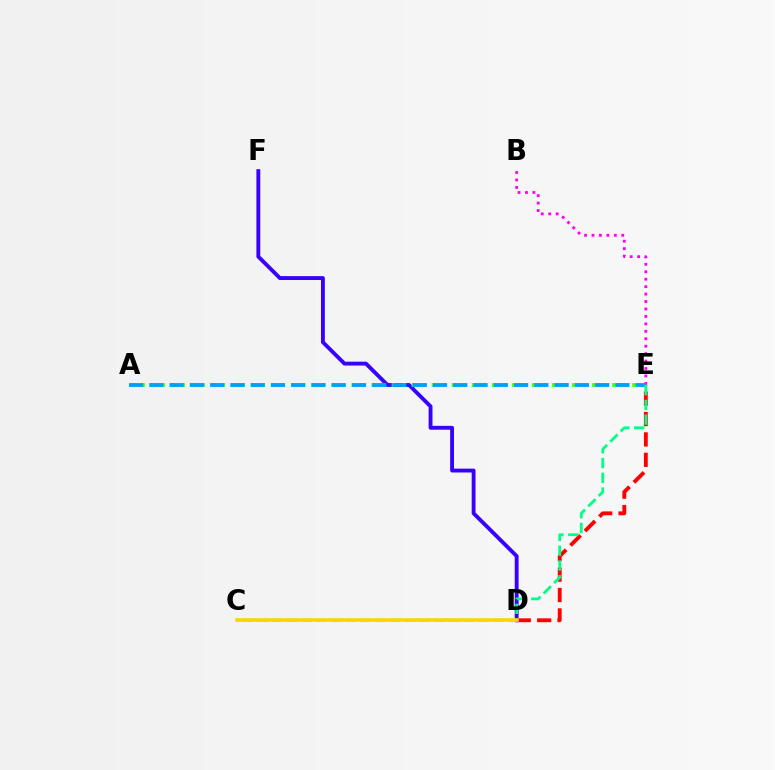{('D', 'E'): [{'color': '#ff0000', 'line_style': 'dashed', 'thickness': 2.77}], ('D', 'F'): [{'color': '#3700ff', 'line_style': 'solid', 'thickness': 2.78}], ('B', 'E'): [{'color': '#ff00ed', 'line_style': 'dotted', 'thickness': 2.02}], ('A', 'E'): [{'color': '#4fff00', 'line_style': 'dotted', 'thickness': 2.72}, {'color': '#009eff', 'line_style': 'dashed', 'thickness': 2.75}], ('C', 'E'): [{'color': '#00ff86', 'line_style': 'dashed', 'thickness': 2.01}], ('C', 'D'): [{'color': '#ffd500', 'line_style': 'solid', 'thickness': 2.59}]}